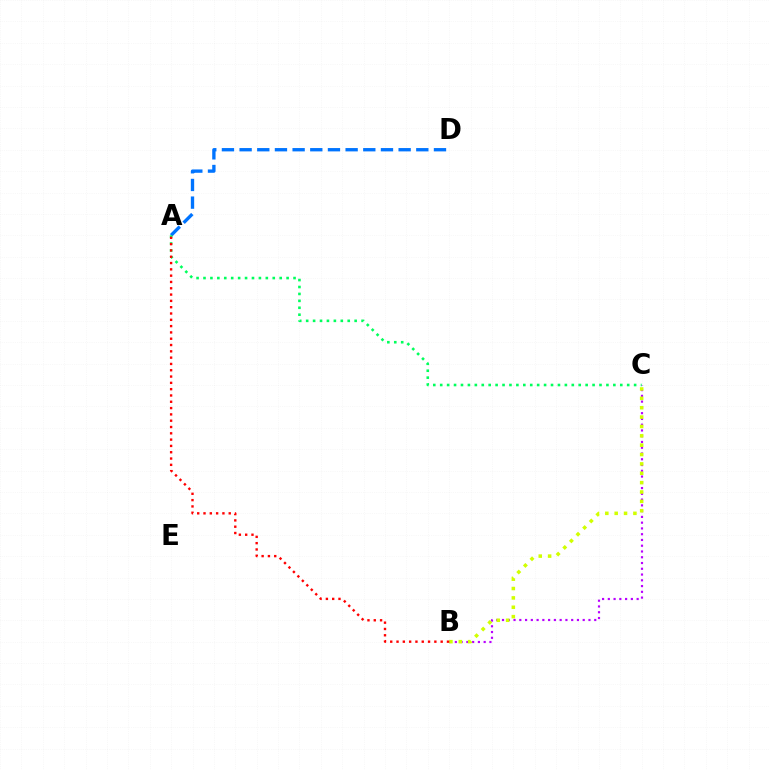{('A', 'D'): [{'color': '#0074ff', 'line_style': 'dashed', 'thickness': 2.4}], ('B', 'C'): [{'color': '#b900ff', 'line_style': 'dotted', 'thickness': 1.57}, {'color': '#d1ff00', 'line_style': 'dotted', 'thickness': 2.54}], ('A', 'C'): [{'color': '#00ff5c', 'line_style': 'dotted', 'thickness': 1.88}], ('A', 'B'): [{'color': '#ff0000', 'line_style': 'dotted', 'thickness': 1.71}]}